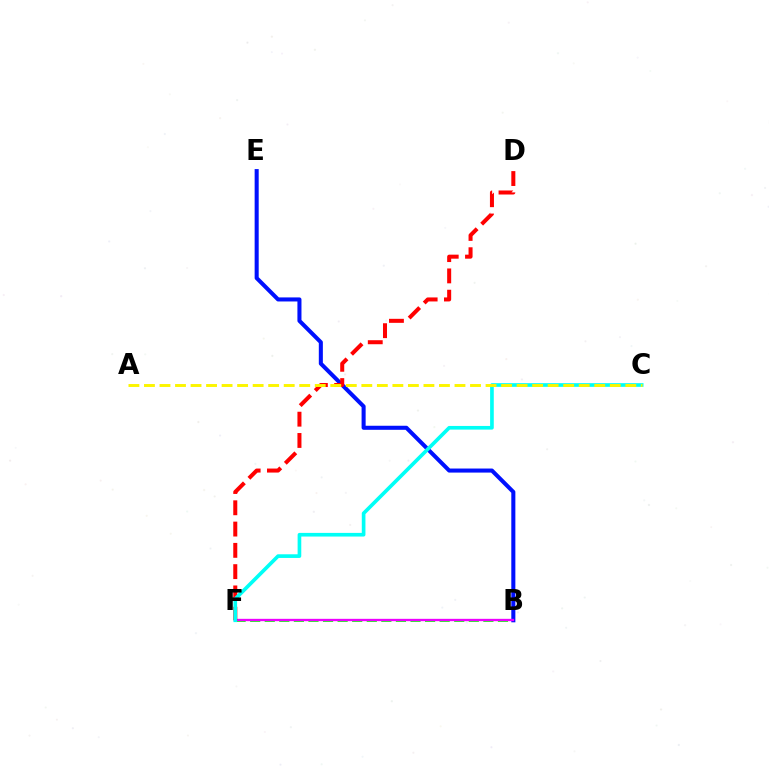{('B', 'F'): [{'color': '#08ff00', 'line_style': 'dashed', 'thickness': 1.98}, {'color': '#ee00ff', 'line_style': 'solid', 'thickness': 1.68}], ('B', 'E'): [{'color': '#0010ff', 'line_style': 'solid', 'thickness': 2.92}], ('D', 'F'): [{'color': '#ff0000', 'line_style': 'dashed', 'thickness': 2.89}], ('C', 'F'): [{'color': '#00fff6', 'line_style': 'solid', 'thickness': 2.63}], ('A', 'C'): [{'color': '#fcf500', 'line_style': 'dashed', 'thickness': 2.11}]}